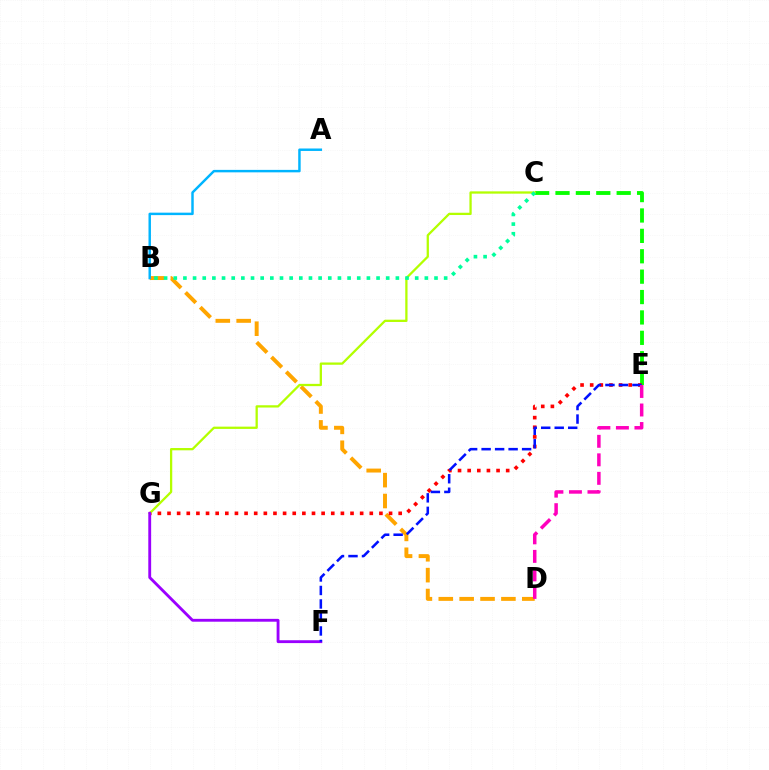{('C', 'E'): [{'color': '#08ff00', 'line_style': 'dashed', 'thickness': 2.77}], ('B', 'D'): [{'color': '#ffa500', 'line_style': 'dashed', 'thickness': 2.84}], ('E', 'G'): [{'color': '#ff0000', 'line_style': 'dotted', 'thickness': 2.62}], ('C', 'G'): [{'color': '#b3ff00', 'line_style': 'solid', 'thickness': 1.64}], ('F', 'G'): [{'color': '#9b00ff', 'line_style': 'solid', 'thickness': 2.05}], ('B', 'C'): [{'color': '#00ff9d', 'line_style': 'dotted', 'thickness': 2.62}], ('A', 'B'): [{'color': '#00b5ff', 'line_style': 'solid', 'thickness': 1.77}], ('E', 'F'): [{'color': '#0010ff', 'line_style': 'dashed', 'thickness': 1.83}], ('D', 'E'): [{'color': '#ff00bd', 'line_style': 'dashed', 'thickness': 2.52}]}